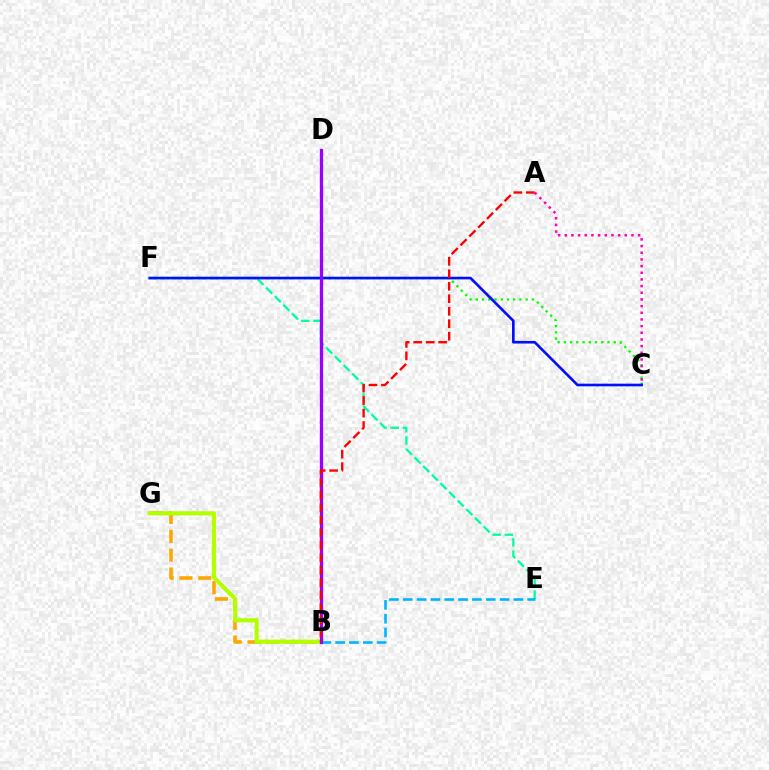{('B', 'G'): [{'color': '#ffa500', 'line_style': 'dashed', 'thickness': 2.56}, {'color': '#b3ff00', 'line_style': 'solid', 'thickness': 2.99}], ('E', 'F'): [{'color': '#00ff9d', 'line_style': 'dashed', 'thickness': 1.66}], ('C', 'F'): [{'color': '#08ff00', 'line_style': 'dotted', 'thickness': 1.69}, {'color': '#0010ff', 'line_style': 'solid', 'thickness': 1.91}], ('B', 'E'): [{'color': '#00b5ff', 'line_style': 'dashed', 'thickness': 1.88}], ('A', 'C'): [{'color': '#ff00bd', 'line_style': 'dotted', 'thickness': 1.81}], ('B', 'D'): [{'color': '#9b00ff', 'line_style': 'solid', 'thickness': 2.37}], ('A', 'B'): [{'color': '#ff0000', 'line_style': 'dashed', 'thickness': 1.7}]}